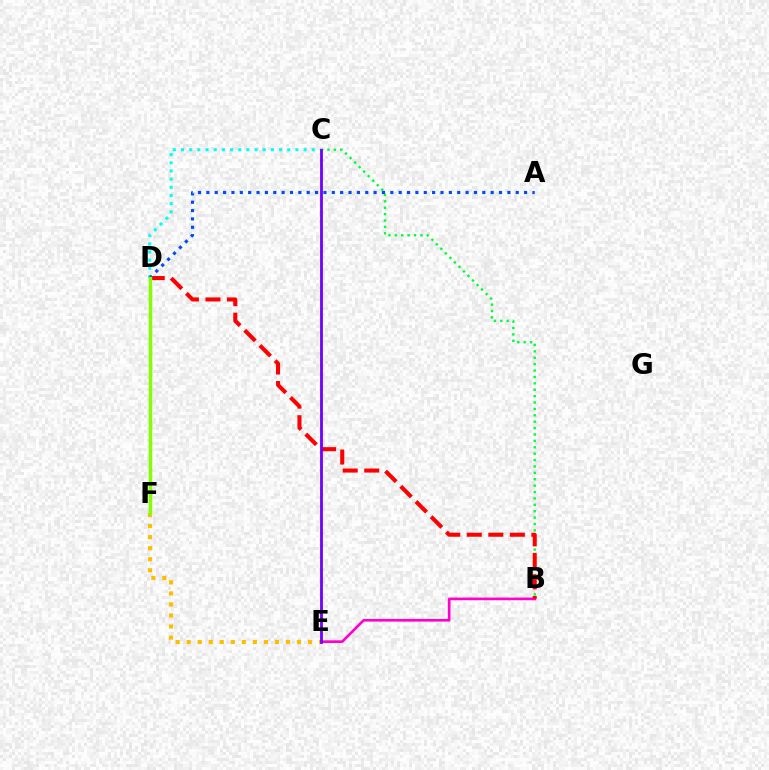{('B', 'C'): [{'color': '#00ff39', 'line_style': 'dotted', 'thickness': 1.74}], ('B', 'E'): [{'color': '#ff00cf', 'line_style': 'solid', 'thickness': 1.91}], ('B', 'D'): [{'color': '#ff0000', 'line_style': 'dashed', 'thickness': 2.92}], ('E', 'F'): [{'color': '#ffbd00', 'line_style': 'dotted', 'thickness': 3.0}], ('C', 'D'): [{'color': '#00fff6', 'line_style': 'dotted', 'thickness': 2.22}], ('A', 'D'): [{'color': '#004bff', 'line_style': 'dotted', 'thickness': 2.27}], ('D', 'F'): [{'color': '#84ff00', 'line_style': 'solid', 'thickness': 2.49}], ('C', 'E'): [{'color': '#7200ff', 'line_style': 'solid', 'thickness': 2.03}]}